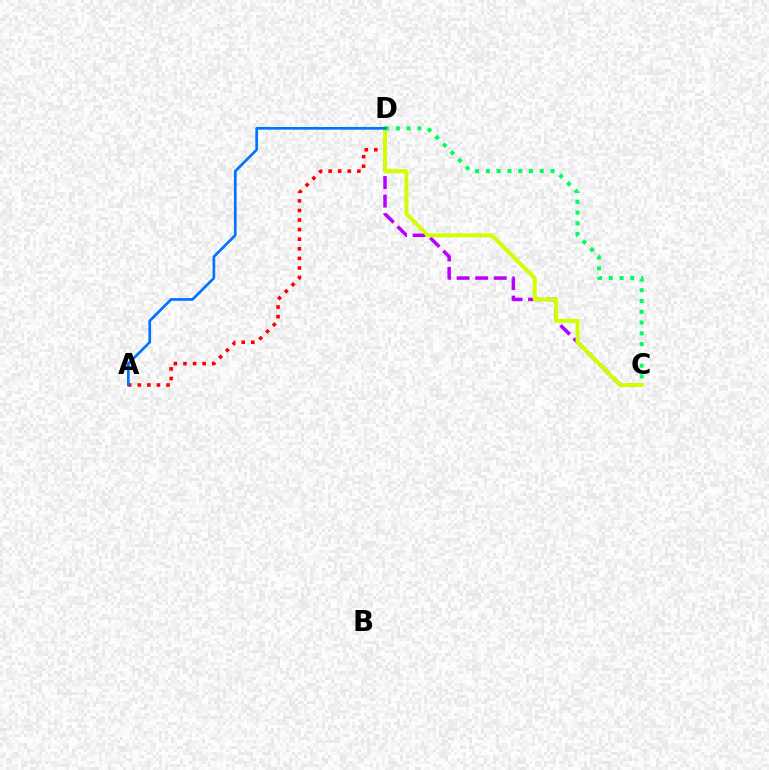{('C', 'D'): [{'color': '#b900ff', 'line_style': 'dashed', 'thickness': 2.52}, {'color': '#d1ff00', 'line_style': 'solid', 'thickness': 2.83}, {'color': '#00ff5c', 'line_style': 'dotted', 'thickness': 2.93}], ('A', 'D'): [{'color': '#ff0000', 'line_style': 'dotted', 'thickness': 2.6}, {'color': '#0074ff', 'line_style': 'solid', 'thickness': 1.93}]}